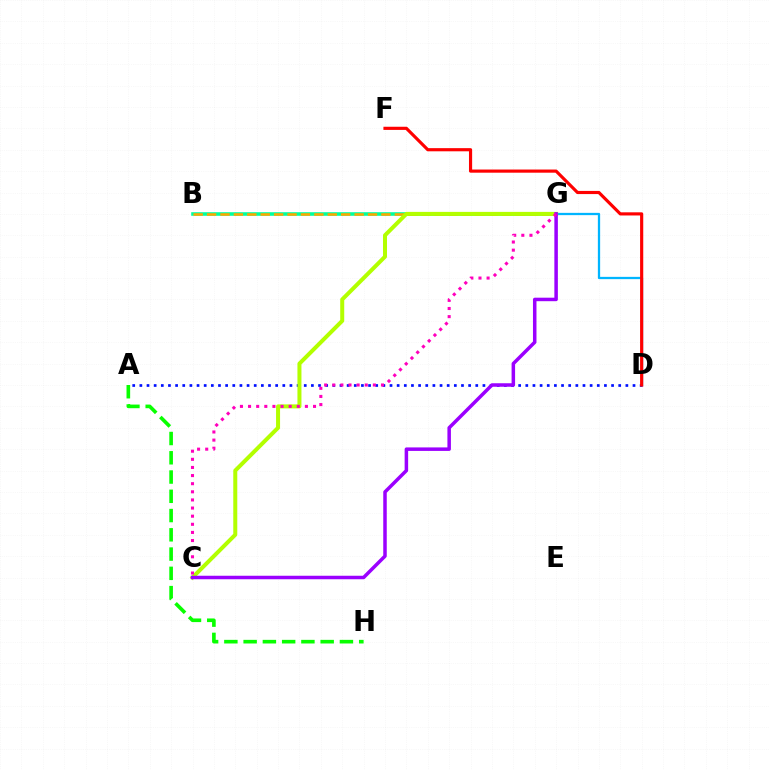{('B', 'G'): [{'color': '#00ff9d', 'line_style': 'solid', 'thickness': 2.58}, {'color': '#ffa500', 'line_style': 'dashed', 'thickness': 1.82}], ('D', 'G'): [{'color': '#00b5ff', 'line_style': 'solid', 'thickness': 1.63}], ('A', 'D'): [{'color': '#0010ff', 'line_style': 'dotted', 'thickness': 1.94}], ('A', 'H'): [{'color': '#08ff00', 'line_style': 'dashed', 'thickness': 2.62}], ('D', 'F'): [{'color': '#ff0000', 'line_style': 'solid', 'thickness': 2.27}], ('C', 'G'): [{'color': '#b3ff00', 'line_style': 'solid', 'thickness': 2.89}, {'color': '#9b00ff', 'line_style': 'solid', 'thickness': 2.52}, {'color': '#ff00bd', 'line_style': 'dotted', 'thickness': 2.21}]}